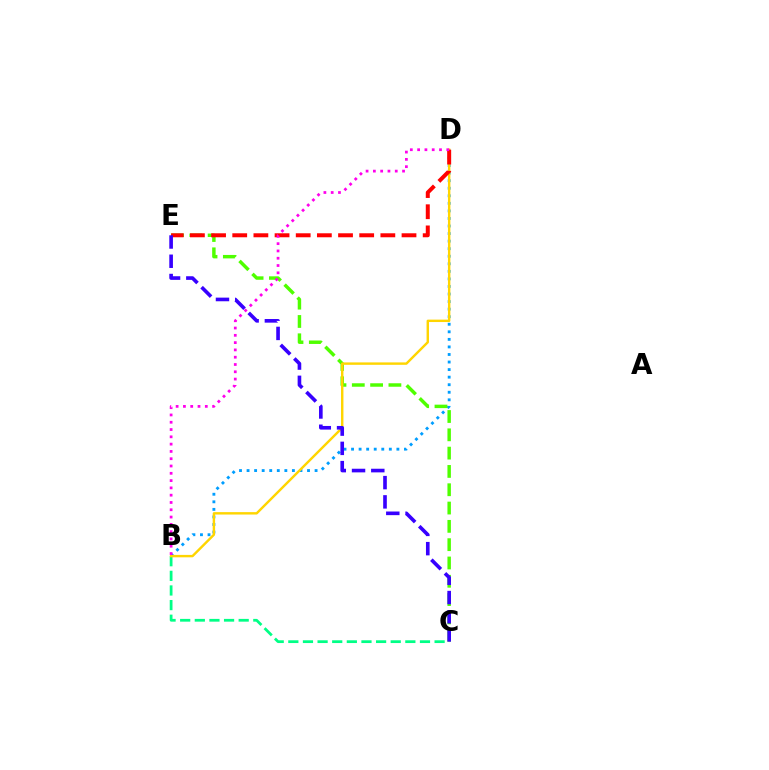{('B', 'D'): [{'color': '#009eff', 'line_style': 'dotted', 'thickness': 2.05}, {'color': '#ffd500', 'line_style': 'solid', 'thickness': 1.74}, {'color': '#ff00ed', 'line_style': 'dotted', 'thickness': 1.98}], ('B', 'C'): [{'color': '#00ff86', 'line_style': 'dashed', 'thickness': 1.99}], ('C', 'E'): [{'color': '#4fff00', 'line_style': 'dashed', 'thickness': 2.49}, {'color': '#3700ff', 'line_style': 'dashed', 'thickness': 2.62}], ('D', 'E'): [{'color': '#ff0000', 'line_style': 'dashed', 'thickness': 2.87}]}